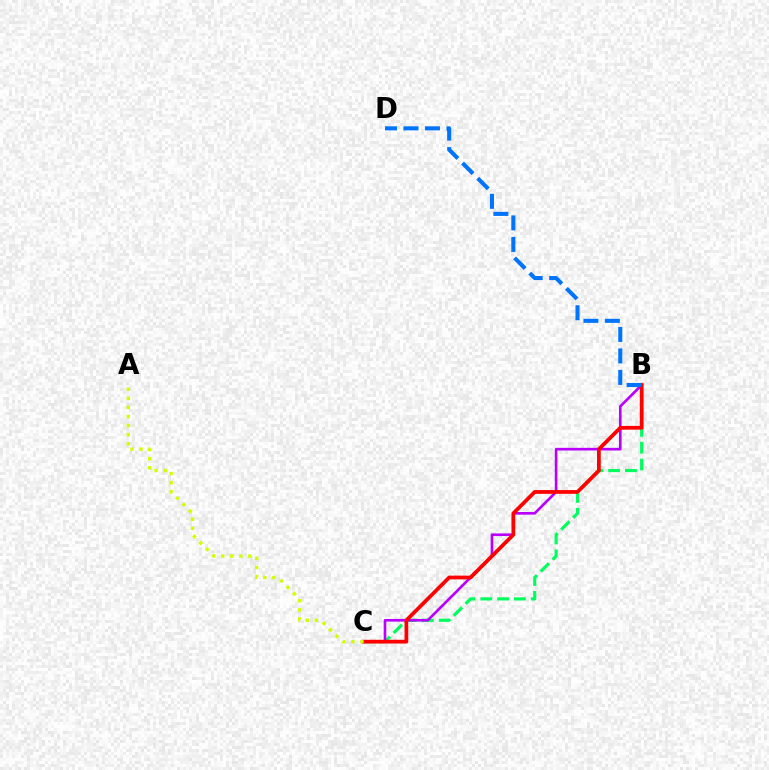{('B', 'C'): [{'color': '#00ff5c', 'line_style': 'dashed', 'thickness': 2.28}, {'color': '#b900ff', 'line_style': 'solid', 'thickness': 1.91}, {'color': '#ff0000', 'line_style': 'solid', 'thickness': 2.7}], ('A', 'C'): [{'color': '#d1ff00', 'line_style': 'dotted', 'thickness': 2.47}], ('B', 'D'): [{'color': '#0074ff', 'line_style': 'dashed', 'thickness': 2.92}]}